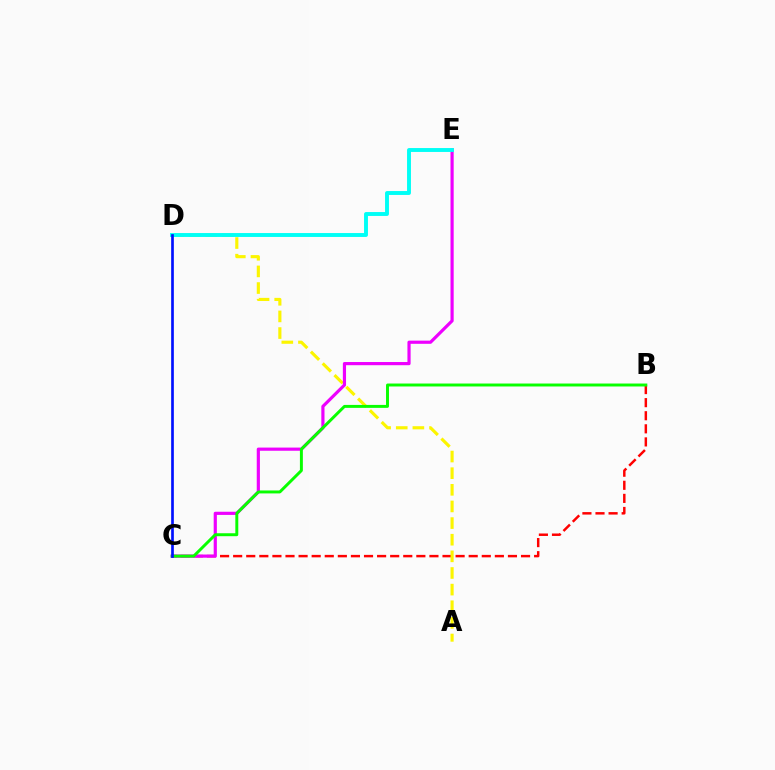{('B', 'C'): [{'color': '#ff0000', 'line_style': 'dashed', 'thickness': 1.78}, {'color': '#08ff00', 'line_style': 'solid', 'thickness': 2.12}], ('A', 'D'): [{'color': '#fcf500', 'line_style': 'dashed', 'thickness': 2.26}], ('C', 'E'): [{'color': '#ee00ff', 'line_style': 'solid', 'thickness': 2.29}], ('D', 'E'): [{'color': '#00fff6', 'line_style': 'solid', 'thickness': 2.81}], ('C', 'D'): [{'color': '#0010ff', 'line_style': 'solid', 'thickness': 1.93}]}